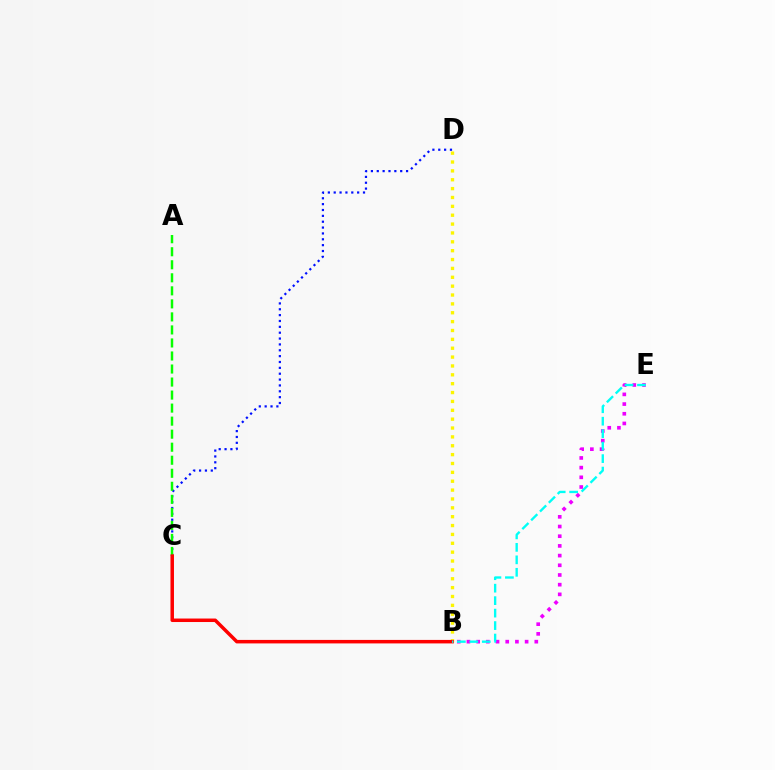{('C', 'D'): [{'color': '#0010ff', 'line_style': 'dotted', 'thickness': 1.59}], ('B', 'D'): [{'color': '#fcf500', 'line_style': 'dotted', 'thickness': 2.41}], ('B', 'E'): [{'color': '#ee00ff', 'line_style': 'dotted', 'thickness': 2.63}, {'color': '#00fff6', 'line_style': 'dashed', 'thickness': 1.69}], ('A', 'C'): [{'color': '#08ff00', 'line_style': 'dashed', 'thickness': 1.77}], ('B', 'C'): [{'color': '#ff0000', 'line_style': 'solid', 'thickness': 2.52}]}